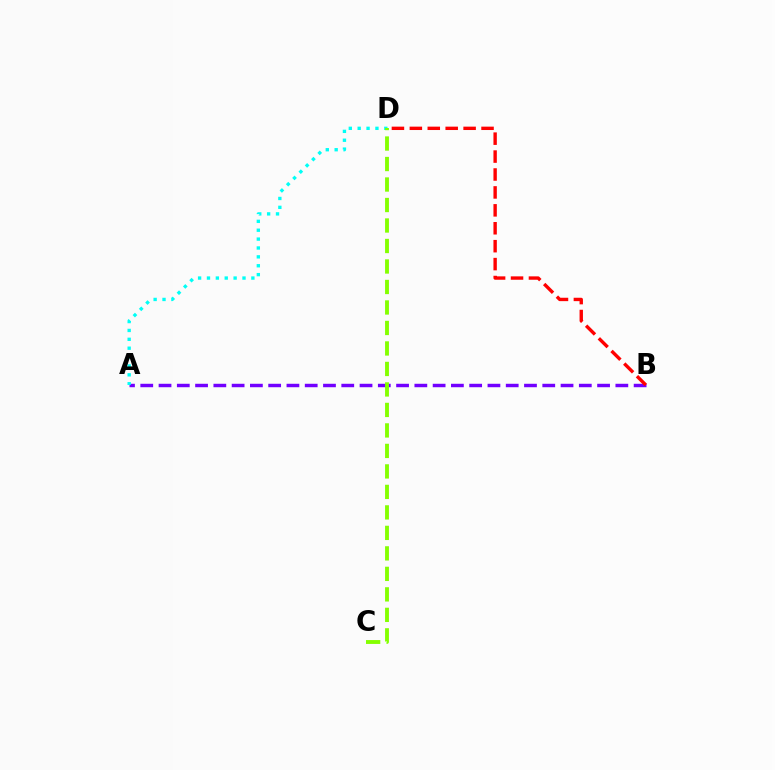{('A', 'B'): [{'color': '#7200ff', 'line_style': 'dashed', 'thickness': 2.48}], ('A', 'D'): [{'color': '#00fff6', 'line_style': 'dotted', 'thickness': 2.41}], ('B', 'D'): [{'color': '#ff0000', 'line_style': 'dashed', 'thickness': 2.43}], ('C', 'D'): [{'color': '#84ff00', 'line_style': 'dashed', 'thickness': 2.78}]}